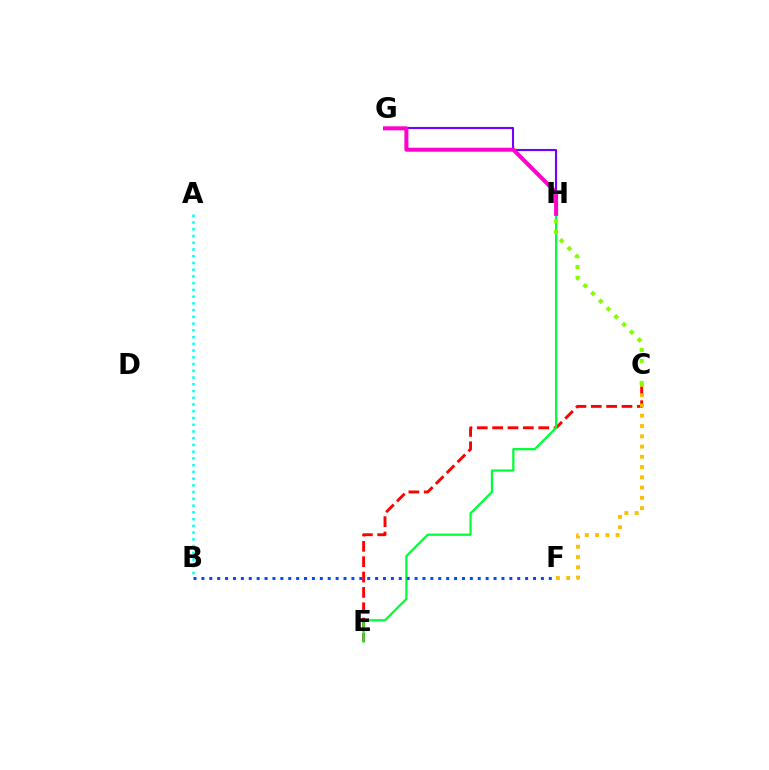{('G', 'H'): [{'color': '#7200ff', 'line_style': 'solid', 'thickness': 1.52}, {'color': '#ff00cf', 'line_style': 'solid', 'thickness': 2.88}], ('C', 'E'): [{'color': '#ff0000', 'line_style': 'dashed', 'thickness': 2.09}], ('E', 'H'): [{'color': '#00ff39', 'line_style': 'solid', 'thickness': 1.63}], ('C', 'H'): [{'color': '#84ff00', 'line_style': 'dotted', 'thickness': 2.98}], ('A', 'B'): [{'color': '#00fff6', 'line_style': 'dotted', 'thickness': 1.83}], ('B', 'F'): [{'color': '#004bff', 'line_style': 'dotted', 'thickness': 2.15}], ('C', 'F'): [{'color': '#ffbd00', 'line_style': 'dotted', 'thickness': 2.79}]}